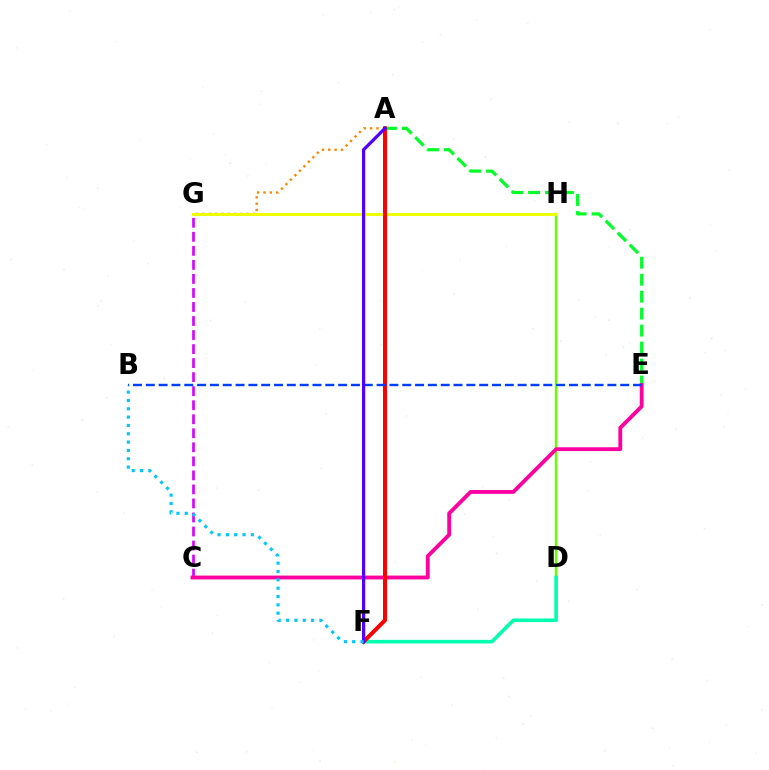{('A', 'E'): [{'color': '#00ff27', 'line_style': 'dashed', 'thickness': 2.31}], ('D', 'H'): [{'color': '#66ff00', 'line_style': 'solid', 'thickness': 1.76}], ('A', 'G'): [{'color': '#ff8800', 'line_style': 'dotted', 'thickness': 1.72}], ('G', 'H'): [{'color': '#eeff00', 'line_style': 'solid', 'thickness': 2.11}], ('C', 'G'): [{'color': '#d600ff', 'line_style': 'dashed', 'thickness': 1.91}], ('D', 'F'): [{'color': '#00ffaf', 'line_style': 'solid', 'thickness': 2.6}], ('C', 'E'): [{'color': '#ff00a0', 'line_style': 'solid', 'thickness': 2.76}], ('A', 'F'): [{'color': '#ff0000', 'line_style': 'solid', 'thickness': 2.9}, {'color': '#4f00ff', 'line_style': 'solid', 'thickness': 2.33}], ('B', 'E'): [{'color': '#003fff', 'line_style': 'dashed', 'thickness': 1.74}], ('B', 'F'): [{'color': '#00c7ff', 'line_style': 'dotted', 'thickness': 2.26}]}